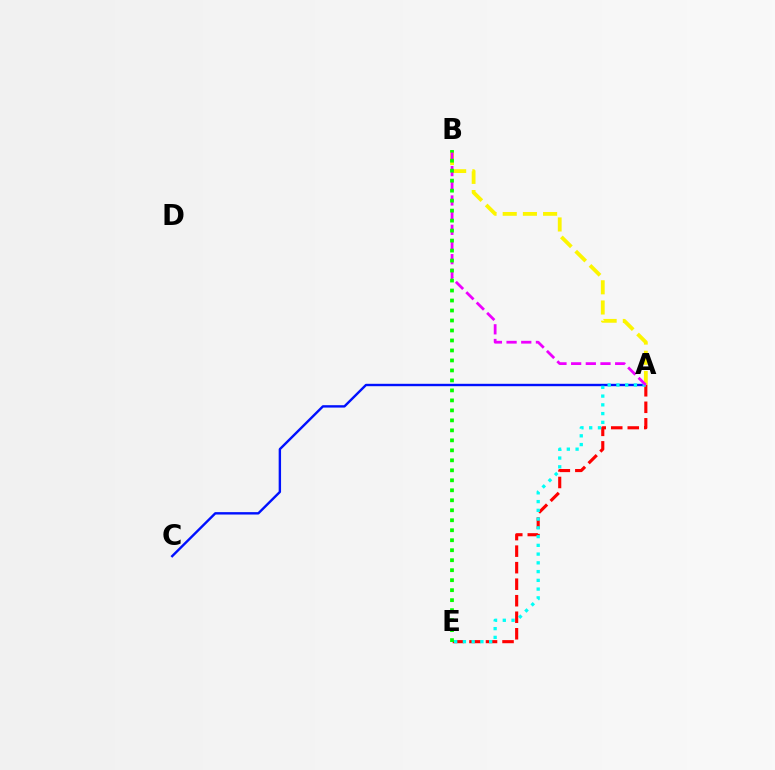{('A', 'C'): [{'color': '#0010ff', 'line_style': 'solid', 'thickness': 1.73}], ('A', 'B'): [{'color': '#fcf500', 'line_style': 'dashed', 'thickness': 2.74}, {'color': '#ee00ff', 'line_style': 'dashed', 'thickness': 1.99}], ('A', 'E'): [{'color': '#ff0000', 'line_style': 'dashed', 'thickness': 2.24}, {'color': '#00fff6', 'line_style': 'dotted', 'thickness': 2.38}], ('B', 'E'): [{'color': '#08ff00', 'line_style': 'dotted', 'thickness': 2.71}]}